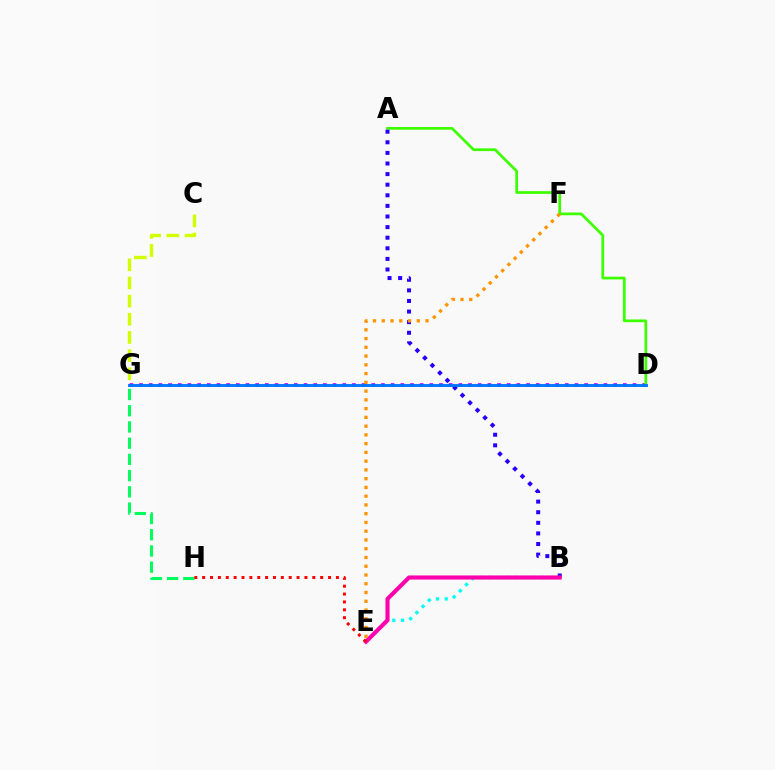{('G', 'H'): [{'color': '#00ff5c', 'line_style': 'dashed', 'thickness': 2.2}], ('D', 'G'): [{'color': '#b900ff', 'line_style': 'dotted', 'thickness': 2.63}, {'color': '#0074ff', 'line_style': 'solid', 'thickness': 2.07}], ('A', 'D'): [{'color': '#3dff00', 'line_style': 'solid', 'thickness': 1.97}], ('B', 'E'): [{'color': '#00fff6', 'line_style': 'dotted', 'thickness': 2.38}, {'color': '#ff00ac', 'line_style': 'solid', 'thickness': 2.96}], ('A', 'B'): [{'color': '#2500ff', 'line_style': 'dotted', 'thickness': 2.88}], ('E', 'F'): [{'color': '#ff9400', 'line_style': 'dotted', 'thickness': 2.38}], ('E', 'H'): [{'color': '#ff0000', 'line_style': 'dotted', 'thickness': 2.14}], ('C', 'G'): [{'color': '#d1ff00', 'line_style': 'dashed', 'thickness': 2.47}]}